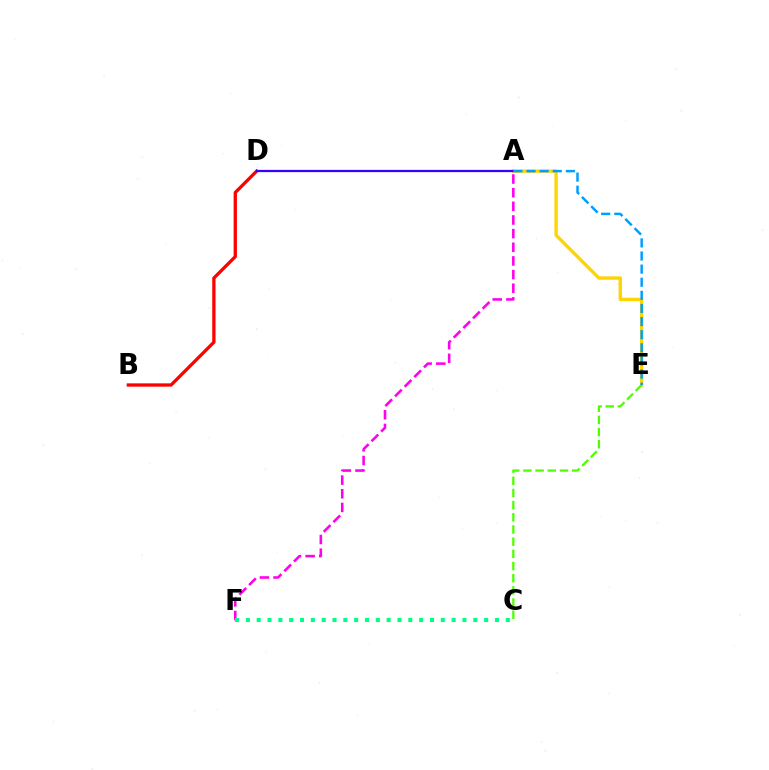{('A', 'E'): [{'color': '#ffd500', 'line_style': 'solid', 'thickness': 2.44}, {'color': '#009eff', 'line_style': 'dashed', 'thickness': 1.78}], ('A', 'F'): [{'color': '#ff00ed', 'line_style': 'dashed', 'thickness': 1.85}], ('B', 'D'): [{'color': '#ff0000', 'line_style': 'solid', 'thickness': 2.37}], ('C', 'E'): [{'color': '#4fff00', 'line_style': 'dashed', 'thickness': 1.65}], ('A', 'D'): [{'color': '#3700ff', 'line_style': 'solid', 'thickness': 1.62}], ('C', 'F'): [{'color': '#00ff86', 'line_style': 'dotted', 'thickness': 2.94}]}